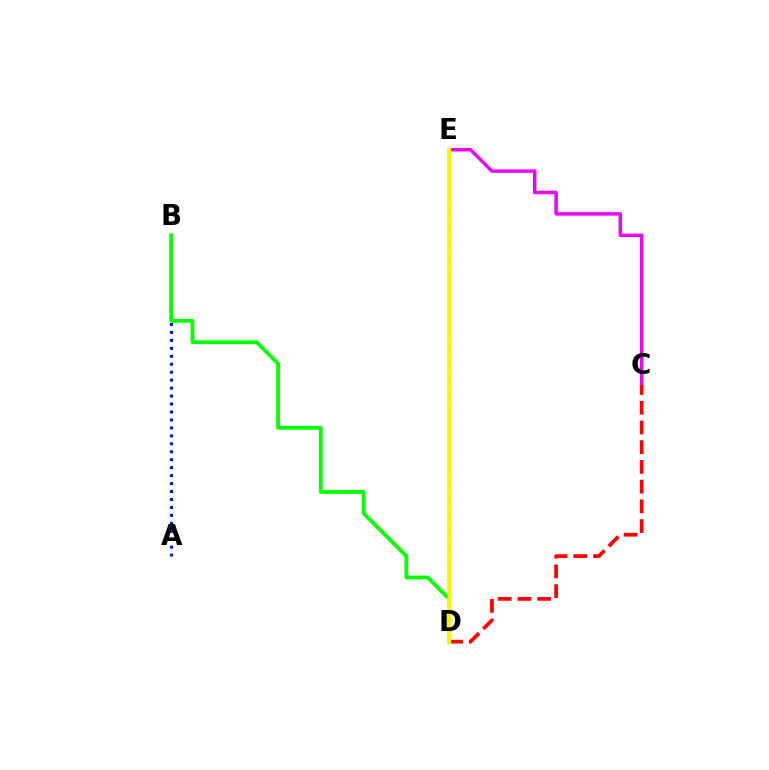{('D', 'E'): [{'color': '#00fff6', 'line_style': 'dashed', 'thickness': 2.06}, {'color': '#fcf500', 'line_style': 'solid', 'thickness': 2.86}], ('C', 'E'): [{'color': '#ee00ff', 'line_style': 'solid', 'thickness': 2.48}], ('C', 'D'): [{'color': '#ff0000', 'line_style': 'dashed', 'thickness': 2.68}], ('A', 'B'): [{'color': '#0010ff', 'line_style': 'dotted', 'thickness': 2.16}], ('B', 'D'): [{'color': '#08ff00', 'line_style': 'solid', 'thickness': 2.74}]}